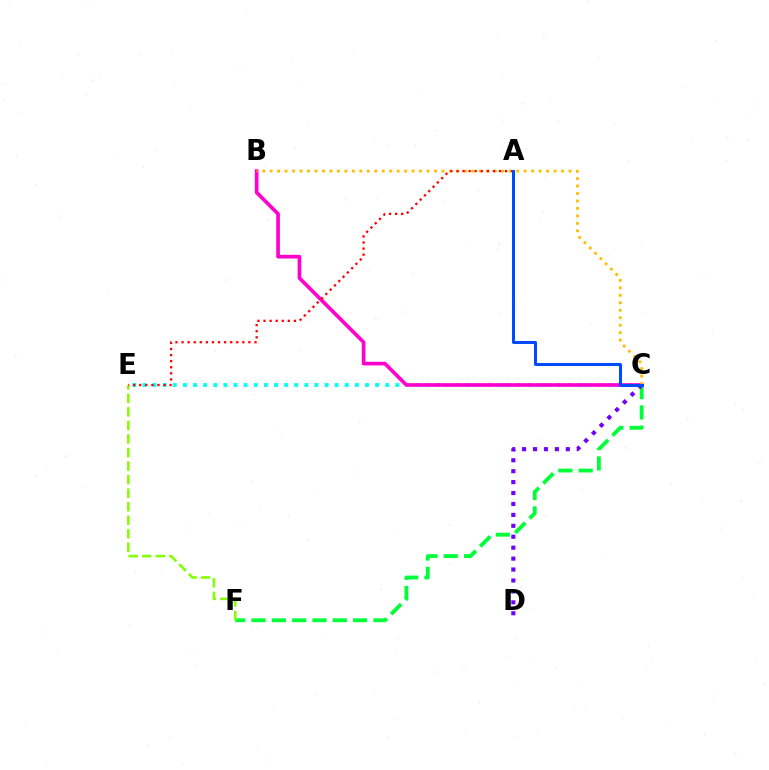{('C', 'F'): [{'color': '#00ff39', 'line_style': 'dashed', 'thickness': 2.76}], ('C', 'E'): [{'color': '#00fff6', 'line_style': 'dotted', 'thickness': 2.75}], ('C', 'D'): [{'color': '#7200ff', 'line_style': 'dotted', 'thickness': 2.97}], ('E', 'F'): [{'color': '#84ff00', 'line_style': 'dashed', 'thickness': 1.84}], ('B', 'C'): [{'color': '#ff00cf', 'line_style': 'solid', 'thickness': 2.64}, {'color': '#ffbd00', 'line_style': 'dotted', 'thickness': 2.03}], ('A', 'E'): [{'color': '#ff0000', 'line_style': 'dotted', 'thickness': 1.65}], ('A', 'C'): [{'color': '#004bff', 'line_style': 'solid', 'thickness': 2.17}]}